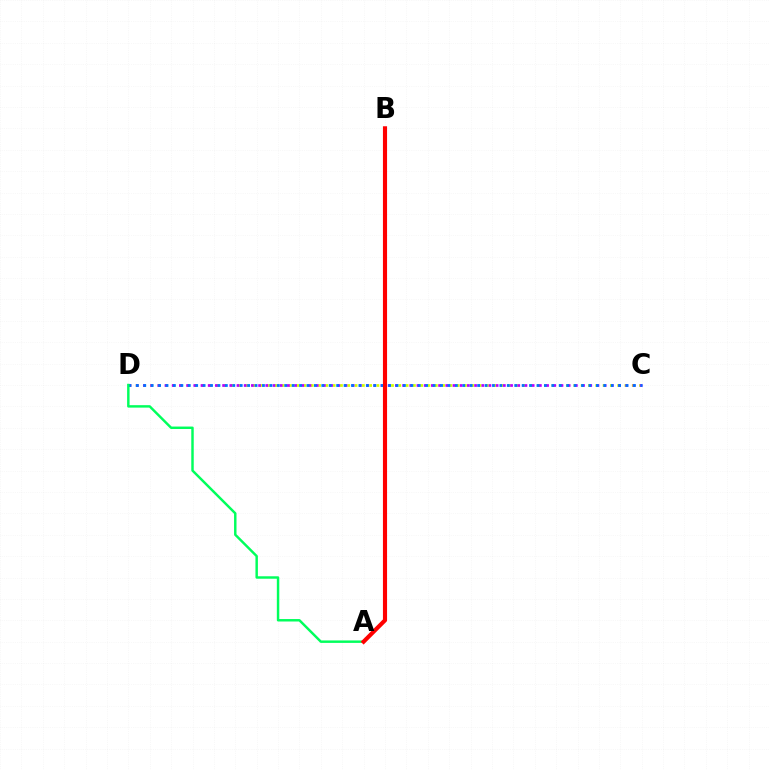{('C', 'D'): [{'color': '#d1ff00', 'line_style': 'dotted', 'thickness': 1.98}, {'color': '#b900ff', 'line_style': 'dotted', 'thickness': 1.96}, {'color': '#0074ff', 'line_style': 'dotted', 'thickness': 2.02}], ('A', 'D'): [{'color': '#00ff5c', 'line_style': 'solid', 'thickness': 1.77}], ('A', 'B'): [{'color': '#ff0000', 'line_style': 'solid', 'thickness': 2.97}]}